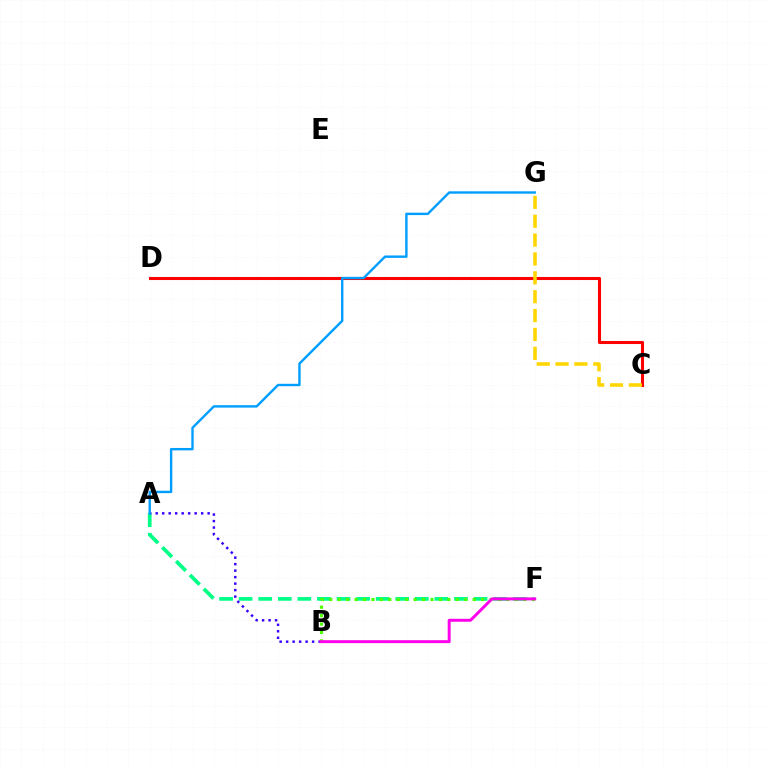{('A', 'F'): [{'color': '#00ff86', 'line_style': 'dashed', 'thickness': 2.66}], ('C', 'D'): [{'color': '#ff0000', 'line_style': 'solid', 'thickness': 2.21}], ('A', 'B'): [{'color': '#3700ff', 'line_style': 'dotted', 'thickness': 1.76}], ('B', 'F'): [{'color': '#4fff00', 'line_style': 'dotted', 'thickness': 2.29}, {'color': '#ff00ed', 'line_style': 'solid', 'thickness': 2.13}], ('A', 'G'): [{'color': '#009eff', 'line_style': 'solid', 'thickness': 1.73}], ('C', 'G'): [{'color': '#ffd500', 'line_style': 'dashed', 'thickness': 2.56}]}